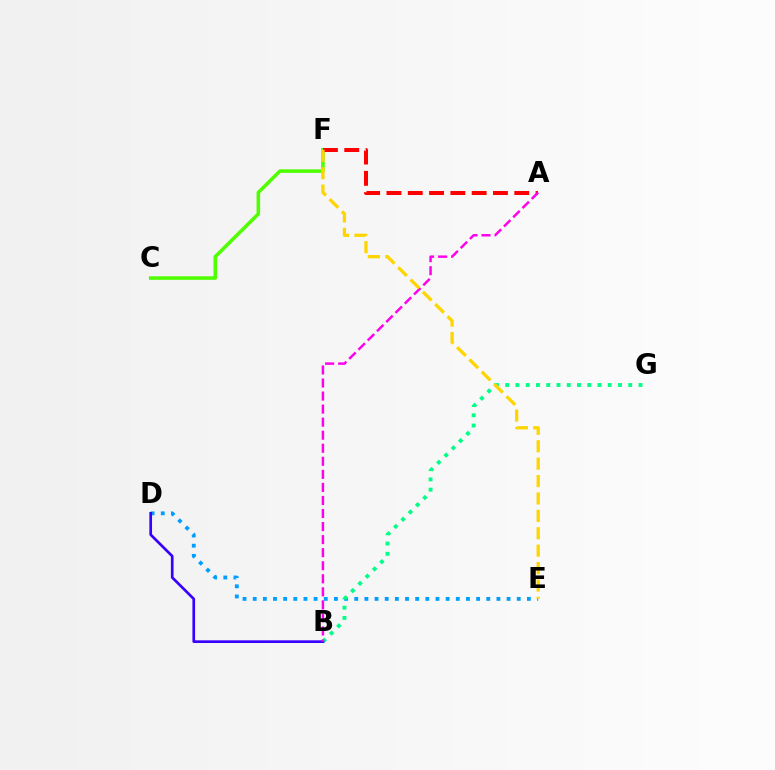{('C', 'F'): [{'color': '#4fff00', 'line_style': 'solid', 'thickness': 2.55}], ('D', 'E'): [{'color': '#009eff', 'line_style': 'dotted', 'thickness': 2.76}], ('A', 'F'): [{'color': '#ff0000', 'line_style': 'dashed', 'thickness': 2.89}], ('B', 'G'): [{'color': '#00ff86', 'line_style': 'dotted', 'thickness': 2.79}], ('B', 'D'): [{'color': '#3700ff', 'line_style': 'solid', 'thickness': 1.93}], ('A', 'B'): [{'color': '#ff00ed', 'line_style': 'dashed', 'thickness': 1.77}], ('E', 'F'): [{'color': '#ffd500', 'line_style': 'dashed', 'thickness': 2.36}]}